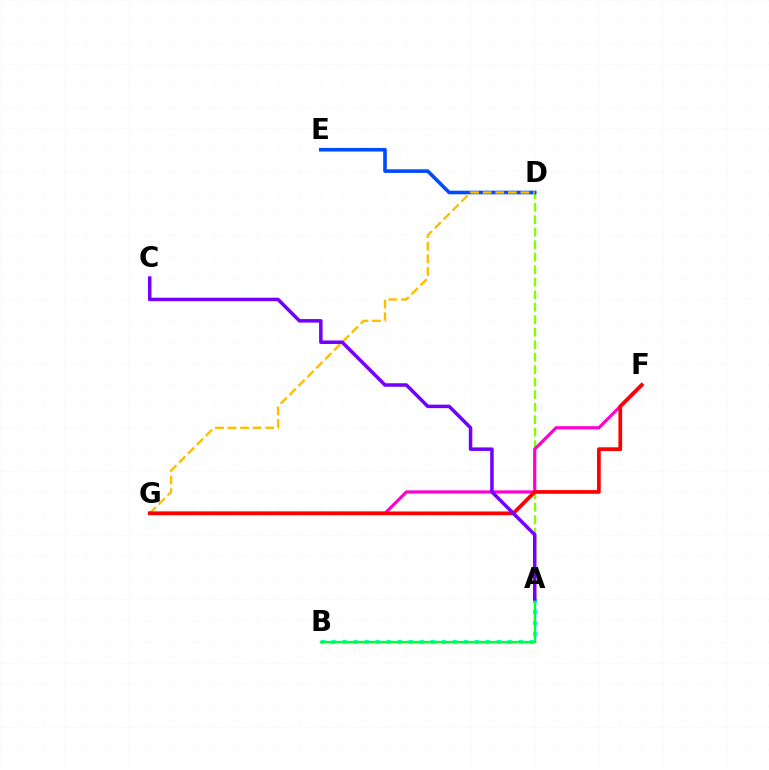{('A', 'D'): [{'color': '#84ff00', 'line_style': 'dashed', 'thickness': 1.7}], ('D', 'E'): [{'color': '#004bff', 'line_style': 'solid', 'thickness': 2.6}], ('D', 'G'): [{'color': '#ffbd00', 'line_style': 'dashed', 'thickness': 1.71}], ('F', 'G'): [{'color': '#ff00cf', 'line_style': 'solid', 'thickness': 2.29}, {'color': '#ff0000', 'line_style': 'solid', 'thickness': 2.68}], ('A', 'B'): [{'color': '#00fff6', 'line_style': 'dotted', 'thickness': 2.99}, {'color': '#00ff39', 'line_style': 'solid', 'thickness': 1.72}], ('A', 'C'): [{'color': '#7200ff', 'line_style': 'solid', 'thickness': 2.52}]}